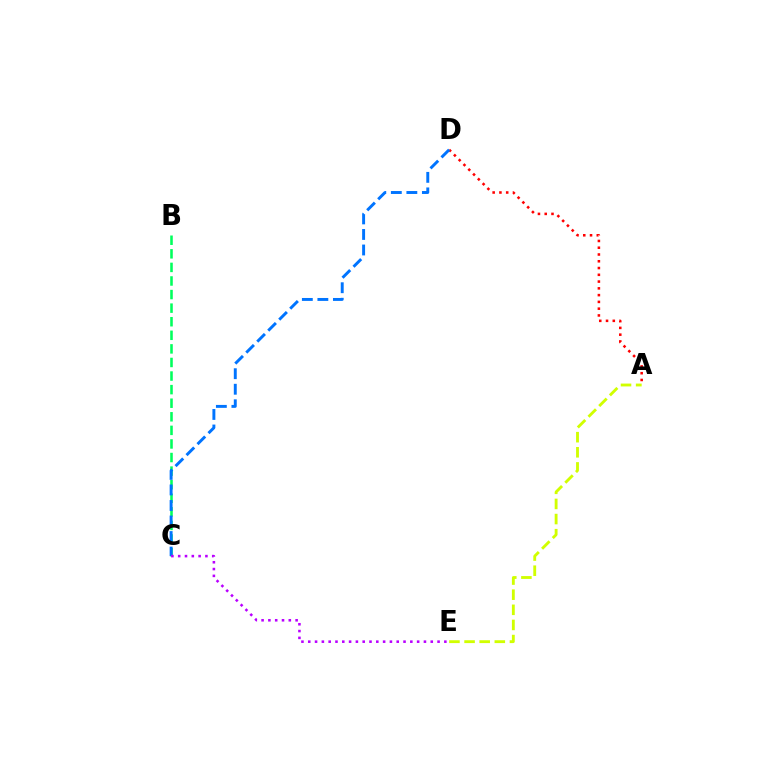{('A', 'D'): [{'color': '#ff0000', 'line_style': 'dotted', 'thickness': 1.84}], ('B', 'C'): [{'color': '#00ff5c', 'line_style': 'dashed', 'thickness': 1.84}], ('A', 'E'): [{'color': '#d1ff00', 'line_style': 'dashed', 'thickness': 2.05}], ('C', 'D'): [{'color': '#0074ff', 'line_style': 'dashed', 'thickness': 2.11}], ('C', 'E'): [{'color': '#b900ff', 'line_style': 'dotted', 'thickness': 1.85}]}